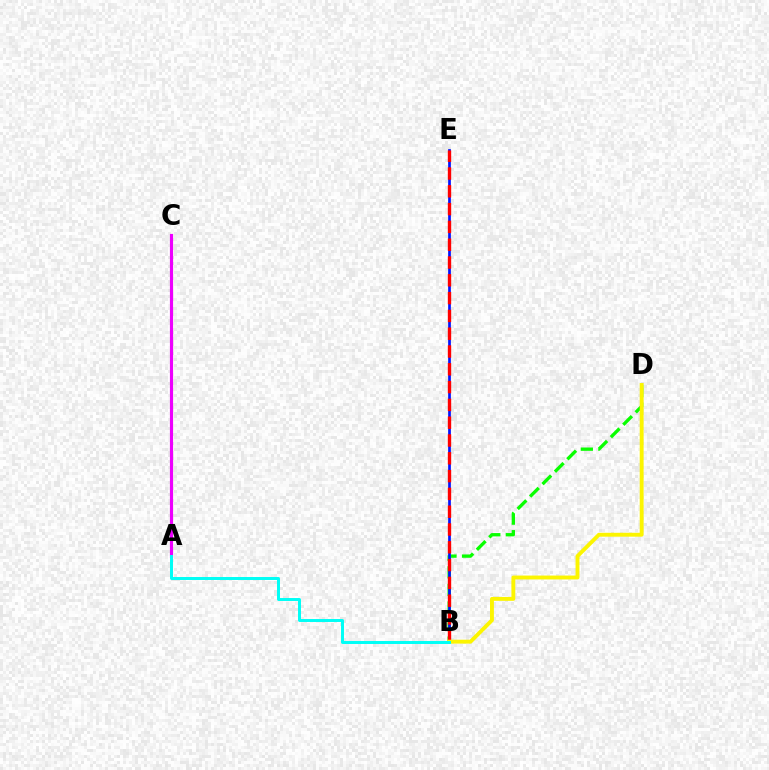{('B', 'D'): [{'color': '#08ff00', 'line_style': 'dashed', 'thickness': 2.39}, {'color': '#fcf500', 'line_style': 'solid', 'thickness': 2.8}], ('A', 'C'): [{'color': '#ee00ff', 'line_style': 'solid', 'thickness': 2.27}], ('B', 'E'): [{'color': '#0010ff', 'line_style': 'solid', 'thickness': 1.94}, {'color': '#ff0000', 'line_style': 'dashed', 'thickness': 2.42}], ('A', 'B'): [{'color': '#00fff6', 'line_style': 'solid', 'thickness': 2.14}]}